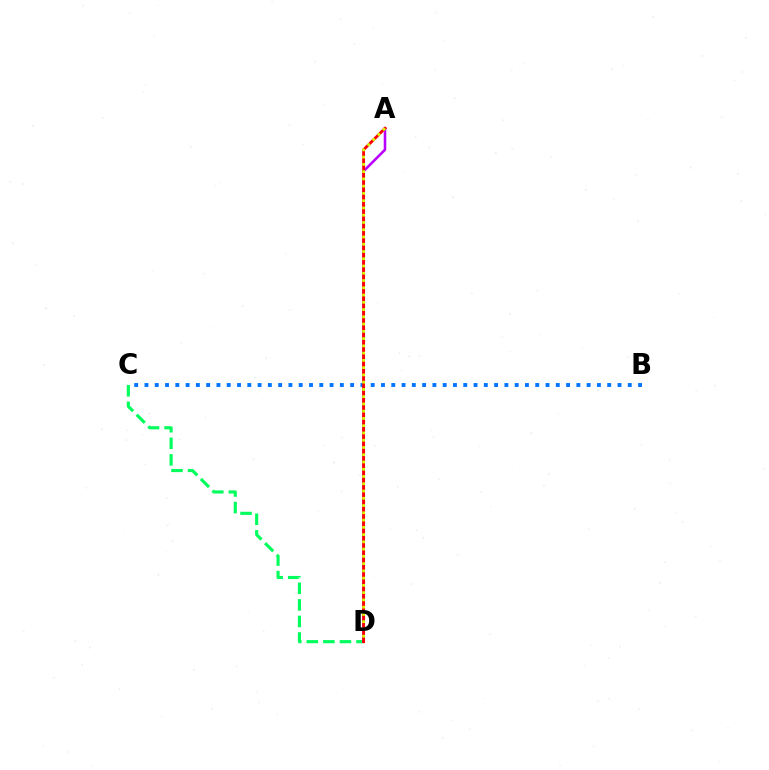{('C', 'D'): [{'color': '#00ff5c', 'line_style': 'dashed', 'thickness': 2.25}], ('A', 'D'): [{'color': '#b900ff', 'line_style': 'solid', 'thickness': 1.86}, {'color': '#ff0000', 'line_style': 'solid', 'thickness': 2.05}, {'color': '#d1ff00', 'line_style': 'dotted', 'thickness': 1.97}], ('B', 'C'): [{'color': '#0074ff', 'line_style': 'dotted', 'thickness': 2.79}]}